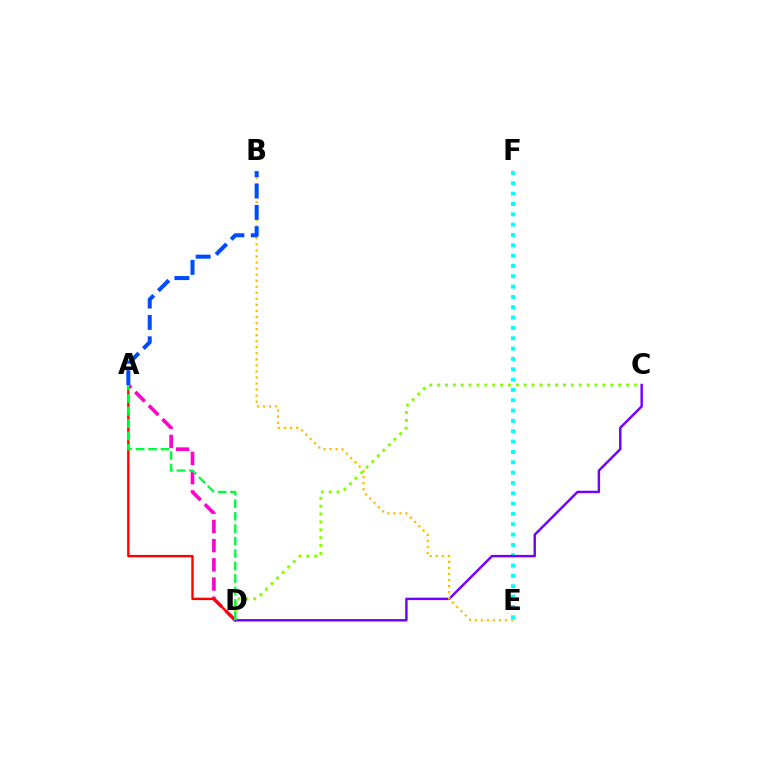{('E', 'F'): [{'color': '#00fff6', 'line_style': 'dotted', 'thickness': 2.81}], ('A', 'D'): [{'color': '#ff00cf', 'line_style': 'dashed', 'thickness': 2.61}, {'color': '#ff0000', 'line_style': 'solid', 'thickness': 1.73}, {'color': '#00ff39', 'line_style': 'dashed', 'thickness': 1.69}], ('C', 'D'): [{'color': '#84ff00', 'line_style': 'dotted', 'thickness': 2.14}, {'color': '#7200ff', 'line_style': 'solid', 'thickness': 1.75}], ('B', 'E'): [{'color': '#ffbd00', 'line_style': 'dotted', 'thickness': 1.64}], ('A', 'B'): [{'color': '#004bff', 'line_style': 'dashed', 'thickness': 2.9}]}